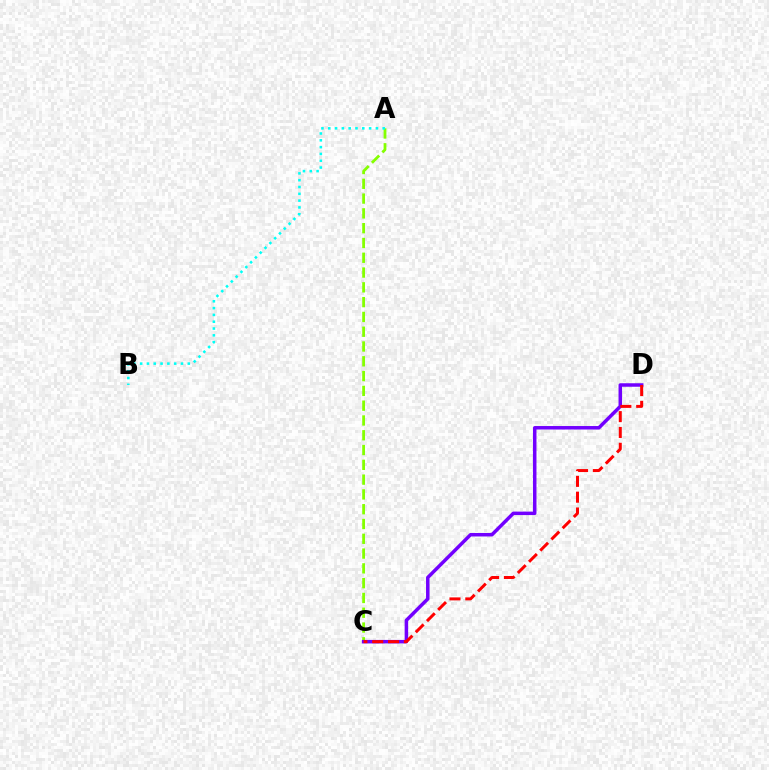{('A', 'C'): [{'color': '#84ff00', 'line_style': 'dashed', 'thickness': 2.01}], ('C', 'D'): [{'color': '#7200ff', 'line_style': 'solid', 'thickness': 2.51}, {'color': '#ff0000', 'line_style': 'dashed', 'thickness': 2.15}], ('A', 'B'): [{'color': '#00fff6', 'line_style': 'dotted', 'thickness': 1.85}]}